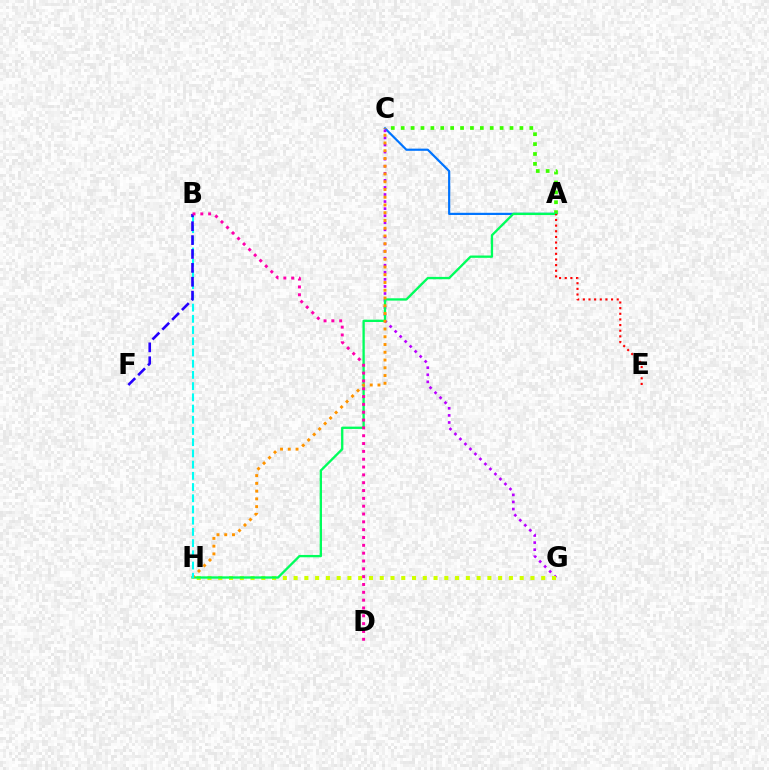{('A', 'C'): [{'color': '#0074ff', 'line_style': 'solid', 'thickness': 1.58}, {'color': '#3dff00', 'line_style': 'dotted', 'thickness': 2.69}], ('C', 'G'): [{'color': '#b900ff', 'line_style': 'dotted', 'thickness': 1.92}], ('G', 'H'): [{'color': '#d1ff00', 'line_style': 'dotted', 'thickness': 2.92}], ('A', 'H'): [{'color': '#00ff5c', 'line_style': 'solid', 'thickness': 1.67}], ('C', 'H'): [{'color': '#ff9400', 'line_style': 'dotted', 'thickness': 2.11}], ('B', 'H'): [{'color': '#00fff6', 'line_style': 'dashed', 'thickness': 1.52}], ('B', 'F'): [{'color': '#2500ff', 'line_style': 'dashed', 'thickness': 1.89}], ('A', 'E'): [{'color': '#ff0000', 'line_style': 'dotted', 'thickness': 1.53}], ('B', 'D'): [{'color': '#ff00ac', 'line_style': 'dotted', 'thickness': 2.13}]}